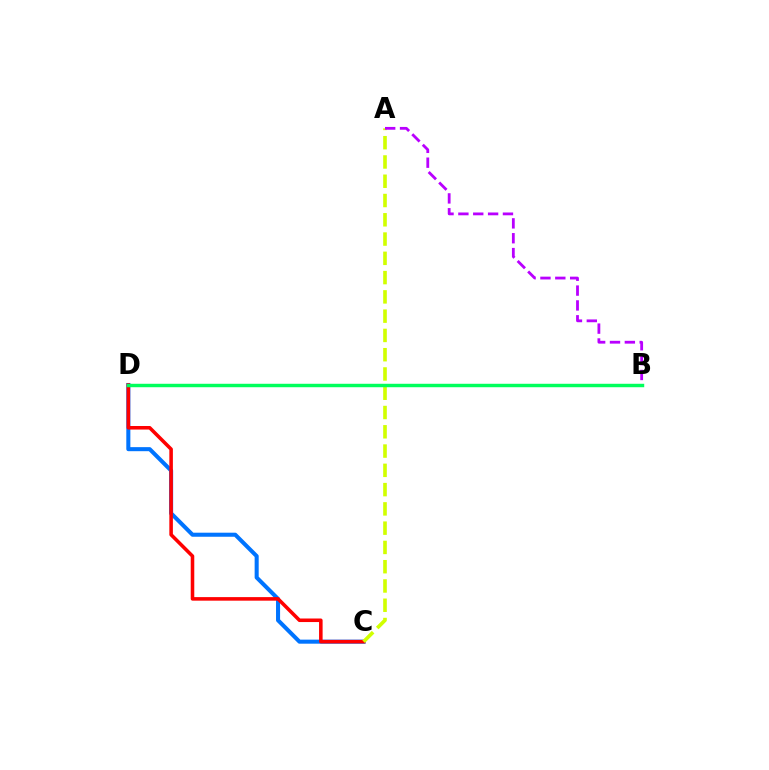{('C', 'D'): [{'color': '#0074ff', 'line_style': 'solid', 'thickness': 2.92}, {'color': '#ff0000', 'line_style': 'solid', 'thickness': 2.56}], ('A', 'C'): [{'color': '#d1ff00', 'line_style': 'dashed', 'thickness': 2.62}], ('A', 'B'): [{'color': '#b900ff', 'line_style': 'dashed', 'thickness': 2.02}], ('B', 'D'): [{'color': '#00ff5c', 'line_style': 'solid', 'thickness': 2.48}]}